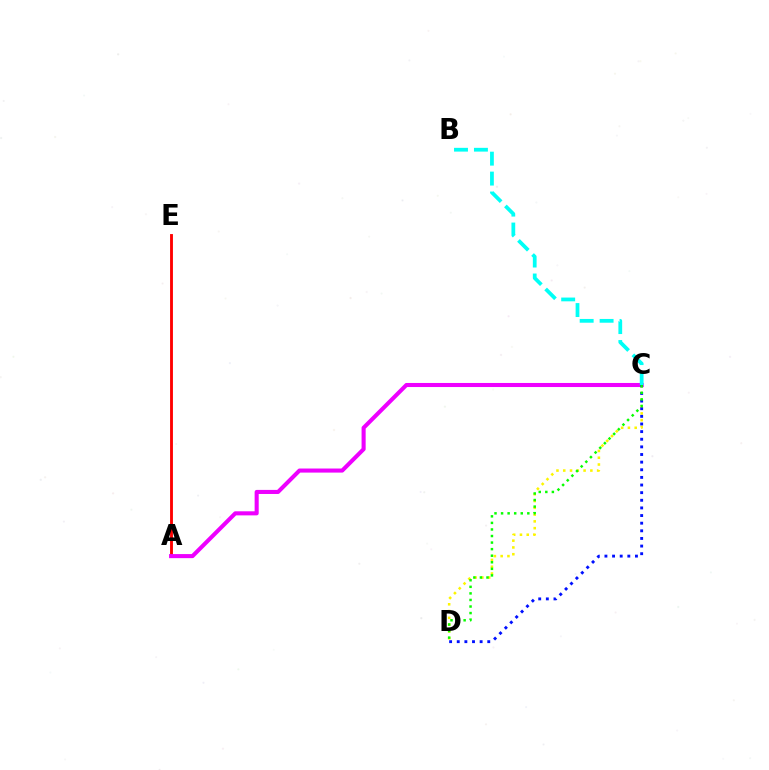{('A', 'E'): [{'color': '#ff0000', 'line_style': 'solid', 'thickness': 2.06}], ('C', 'D'): [{'color': '#fcf500', 'line_style': 'dotted', 'thickness': 1.84}, {'color': '#0010ff', 'line_style': 'dotted', 'thickness': 2.07}, {'color': '#08ff00', 'line_style': 'dotted', 'thickness': 1.78}], ('A', 'C'): [{'color': '#ee00ff', 'line_style': 'solid', 'thickness': 2.93}], ('B', 'C'): [{'color': '#00fff6', 'line_style': 'dashed', 'thickness': 2.71}]}